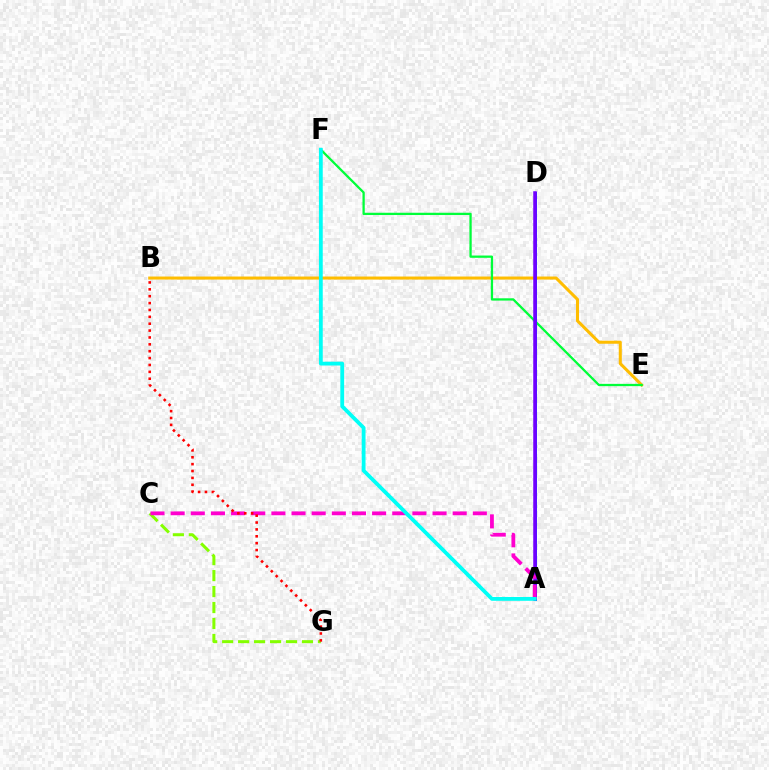{('C', 'G'): [{'color': '#84ff00', 'line_style': 'dashed', 'thickness': 2.17}], ('B', 'E'): [{'color': '#ffbd00', 'line_style': 'solid', 'thickness': 2.19}], ('E', 'F'): [{'color': '#00ff39', 'line_style': 'solid', 'thickness': 1.64}], ('A', 'D'): [{'color': '#004bff', 'line_style': 'solid', 'thickness': 2.16}, {'color': '#7200ff', 'line_style': 'solid', 'thickness': 2.53}], ('A', 'C'): [{'color': '#ff00cf', 'line_style': 'dashed', 'thickness': 2.74}], ('A', 'F'): [{'color': '#00fff6', 'line_style': 'solid', 'thickness': 2.74}], ('B', 'G'): [{'color': '#ff0000', 'line_style': 'dotted', 'thickness': 1.87}]}